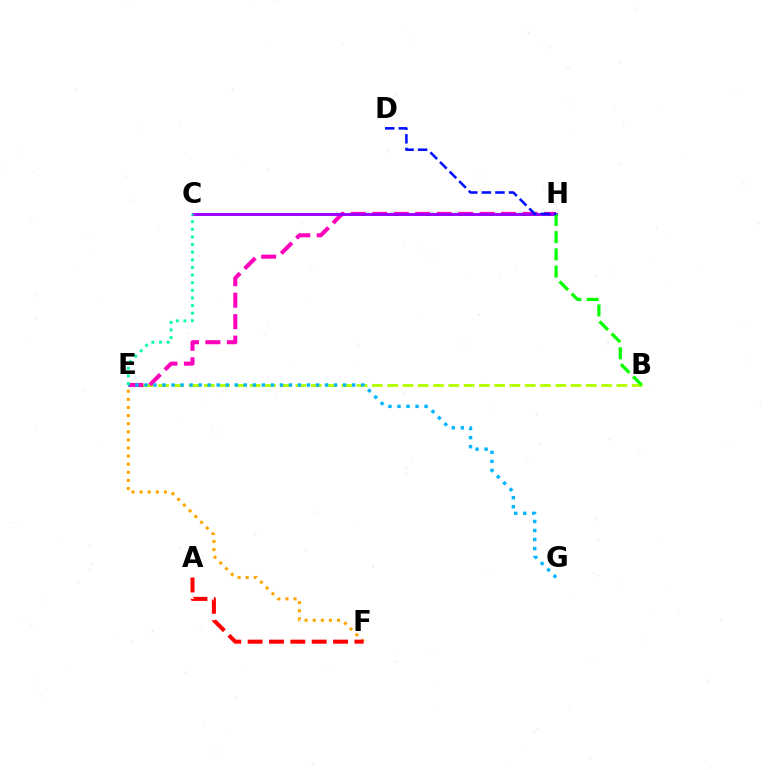{('E', 'F'): [{'color': '#ffa500', 'line_style': 'dotted', 'thickness': 2.2}], ('B', 'E'): [{'color': '#b3ff00', 'line_style': 'dashed', 'thickness': 2.08}], ('E', 'H'): [{'color': '#ff00bd', 'line_style': 'dashed', 'thickness': 2.92}], ('C', 'H'): [{'color': '#9b00ff', 'line_style': 'solid', 'thickness': 2.11}], ('A', 'F'): [{'color': '#ff0000', 'line_style': 'dashed', 'thickness': 2.9}], ('B', 'H'): [{'color': '#08ff00', 'line_style': 'dashed', 'thickness': 2.34}], ('E', 'G'): [{'color': '#00b5ff', 'line_style': 'dotted', 'thickness': 2.45}], ('D', 'H'): [{'color': '#0010ff', 'line_style': 'dashed', 'thickness': 1.84}], ('C', 'E'): [{'color': '#00ff9d', 'line_style': 'dotted', 'thickness': 2.07}]}